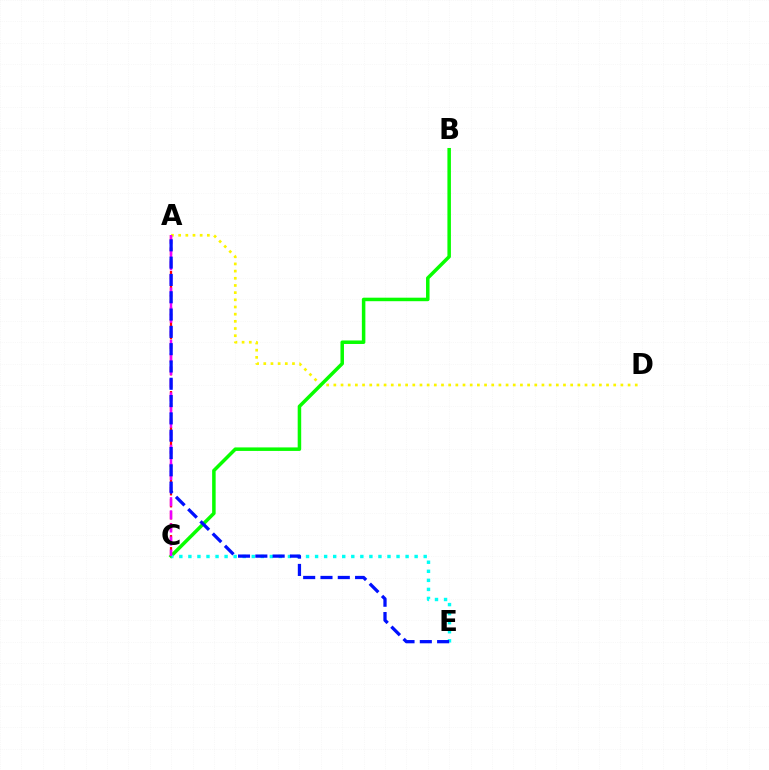{('A', 'D'): [{'color': '#fcf500', 'line_style': 'dotted', 'thickness': 1.95}], ('B', 'C'): [{'color': '#08ff00', 'line_style': 'solid', 'thickness': 2.53}], ('A', 'C'): [{'color': '#ff0000', 'line_style': 'dashed', 'thickness': 1.63}, {'color': '#ee00ff', 'line_style': 'dashed', 'thickness': 1.78}], ('C', 'E'): [{'color': '#00fff6', 'line_style': 'dotted', 'thickness': 2.46}], ('A', 'E'): [{'color': '#0010ff', 'line_style': 'dashed', 'thickness': 2.35}]}